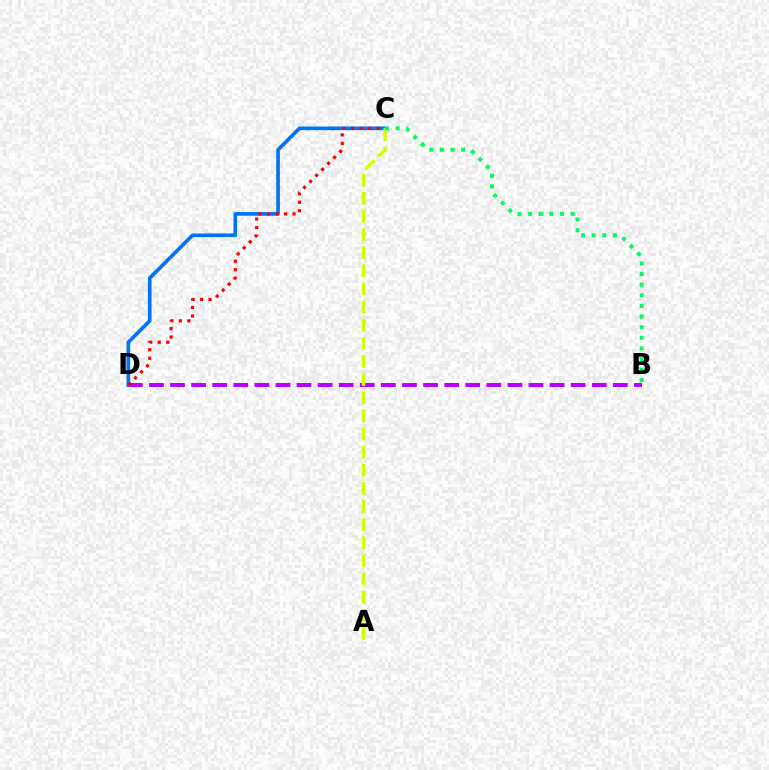{('B', 'D'): [{'color': '#b900ff', 'line_style': 'dashed', 'thickness': 2.86}], ('C', 'D'): [{'color': '#0074ff', 'line_style': 'solid', 'thickness': 2.64}, {'color': '#ff0000', 'line_style': 'dotted', 'thickness': 2.31}], ('A', 'C'): [{'color': '#d1ff00', 'line_style': 'dashed', 'thickness': 2.46}], ('B', 'C'): [{'color': '#00ff5c', 'line_style': 'dotted', 'thickness': 2.88}]}